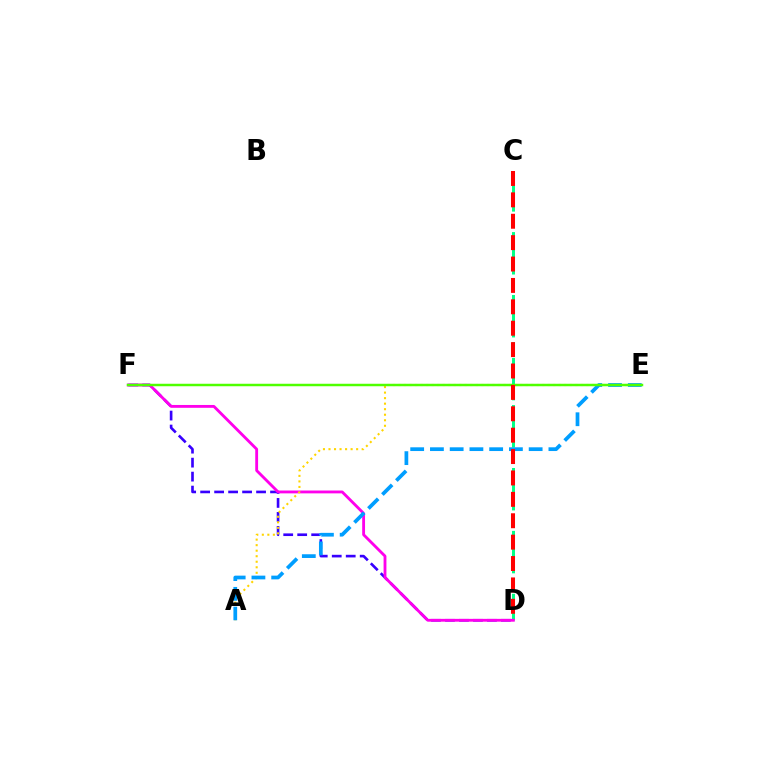{('C', 'D'): [{'color': '#00ff86', 'line_style': 'dashed', 'thickness': 2.14}, {'color': '#ff0000', 'line_style': 'dashed', 'thickness': 2.91}], ('D', 'F'): [{'color': '#3700ff', 'line_style': 'dashed', 'thickness': 1.9}, {'color': '#ff00ed', 'line_style': 'solid', 'thickness': 2.04}], ('A', 'E'): [{'color': '#ffd500', 'line_style': 'dotted', 'thickness': 1.5}, {'color': '#009eff', 'line_style': 'dashed', 'thickness': 2.68}], ('E', 'F'): [{'color': '#4fff00', 'line_style': 'solid', 'thickness': 1.79}]}